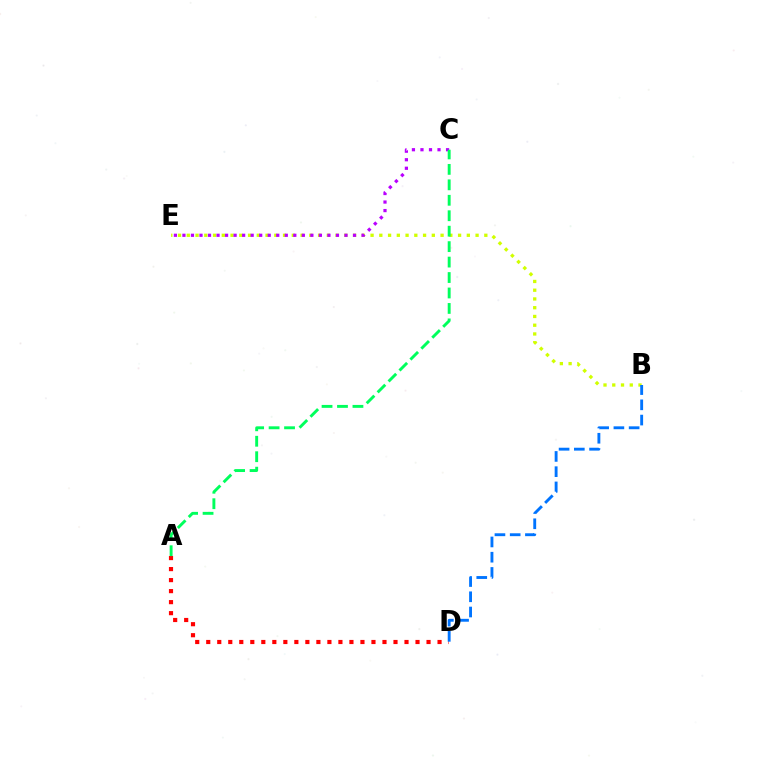{('A', 'D'): [{'color': '#ff0000', 'line_style': 'dotted', 'thickness': 2.99}], ('B', 'E'): [{'color': '#d1ff00', 'line_style': 'dotted', 'thickness': 2.38}], ('C', 'E'): [{'color': '#b900ff', 'line_style': 'dotted', 'thickness': 2.32}], ('B', 'D'): [{'color': '#0074ff', 'line_style': 'dashed', 'thickness': 2.07}], ('A', 'C'): [{'color': '#00ff5c', 'line_style': 'dashed', 'thickness': 2.1}]}